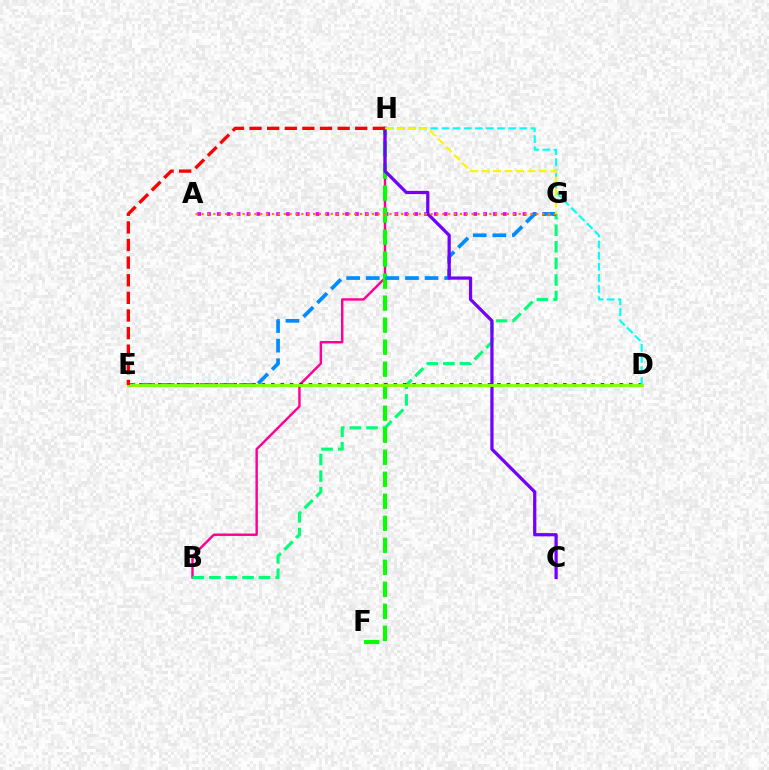{('B', 'H'): [{'color': '#ff0094', 'line_style': 'solid', 'thickness': 1.74}], ('B', 'G'): [{'color': '#00ff74', 'line_style': 'dashed', 'thickness': 2.25}], ('A', 'G'): [{'color': '#ee00ff', 'line_style': 'dotted', 'thickness': 2.68}, {'color': '#ff7c00', 'line_style': 'dotted', 'thickness': 1.6}], ('F', 'H'): [{'color': '#08ff00', 'line_style': 'dashed', 'thickness': 2.99}], ('D', 'E'): [{'color': '#0010ff', 'line_style': 'dotted', 'thickness': 2.56}, {'color': '#84ff00', 'line_style': 'solid', 'thickness': 2.08}], ('D', 'H'): [{'color': '#00fff6', 'line_style': 'dashed', 'thickness': 1.51}], ('E', 'G'): [{'color': '#008cff', 'line_style': 'dashed', 'thickness': 2.66}], ('C', 'H'): [{'color': '#7200ff', 'line_style': 'solid', 'thickness': 2.33}], ('E', 'H'): [{'color': '#ff0000', 'line_style': 'dashed', 'thickness': 2.39}], ('G', 'H'): [{'color': '#fcf500', 'line_style': 'dashed', 'thickness': 1.55}]}